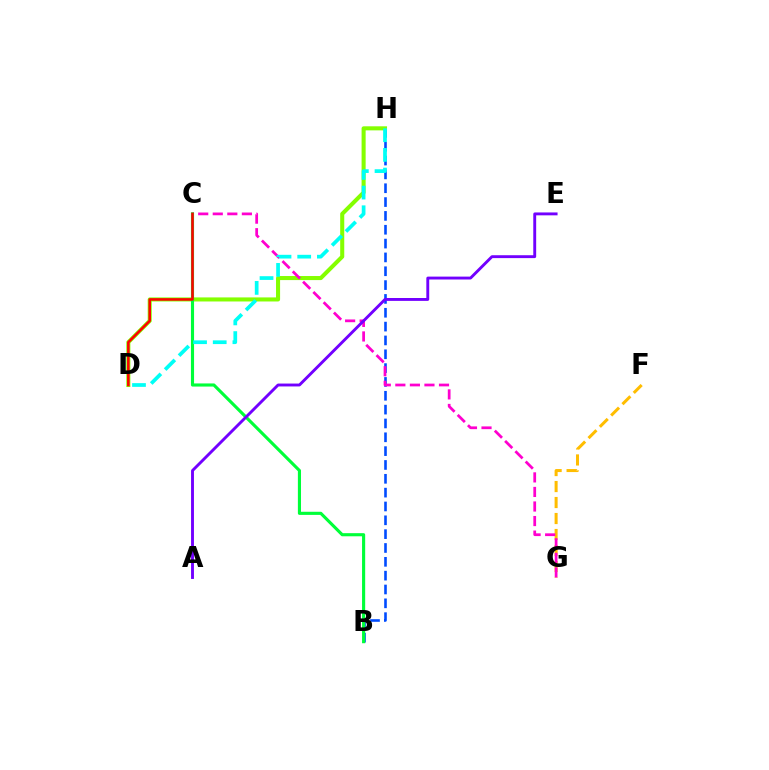{('B', 'H'): [{'color': '#004bff', 'line_style': 'dashed', 'thickness': 1.88}], ('D', 'H'): [{'color': '#84ff00', 'line_style': 'solid', 'thickness': 2.92}, {'color': '#00fff6', 'line_style': 'dashed', 'thickness': 2.67}], ('F', 'G'): [{'color': '#ffbd00', 'line_style': 'dashed', 'thickness': 2.17}], ('C', 'G'): [{'color': '#ff00cf', 'line_style': 'dashed', 'thickness': 1.98}], ('B', 'C'): [{'color': '#00ff39', 'line_style': 'solid', 'thickness': 2.25}], ('A', 'E'): [{'color': '#7200ff', 'line_style': 'solid', 'thickness': 2.08}], ('C', 'D'): [{'color': '#ff0000', 'line_style': 'solid', 'thickness': 1.83}]}